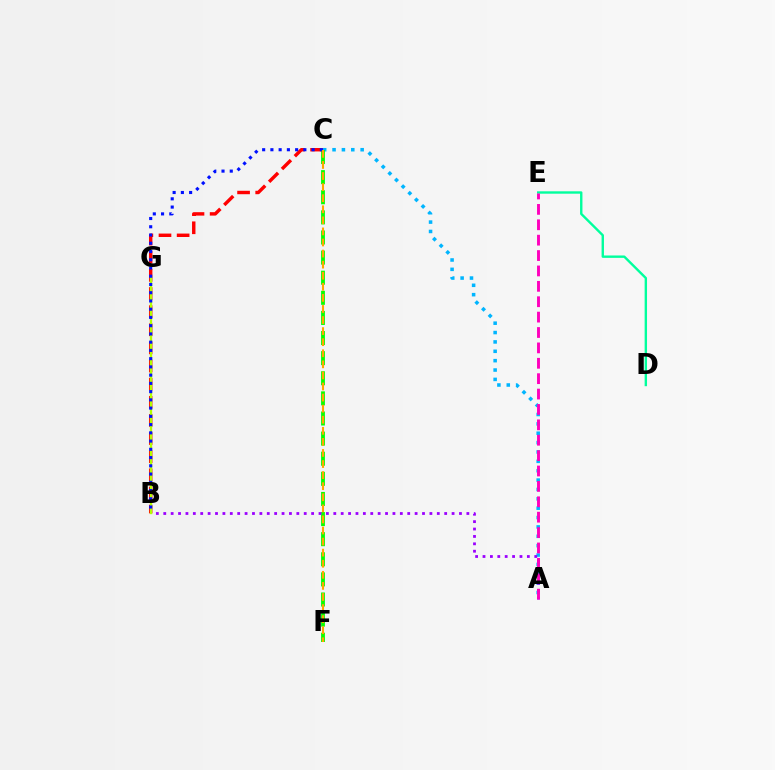{('A', 'C'): [{'color': '#00b5ff', 'line_style': 'dotted', 'thickness': 2.55}], ('C', 'F'): [{'color': '#08ff00', 'line_style': 'dashed', 'thickness': 2.73}, {'color': '#ffa500', 'line_style': 'dashed', 'thickness': 1.5}], ('D', 'E'): [{'color': '#00ff9d', 'line_style': 'solid', 'thickness': 1.72}], ('A', 'B'): [{'color': '#9b00ff', 'line_style': 'dotted', 'thickness': 2.01}], ('B', 'C'): [{'color': '#ff0000', 'line_style': 'dashed', 'thickness': 2.46}, {'color': '#0010ff', 'line_style': 'dotted', 'thickness': 2.24}], ('B', 'G'): [{'color': '#b3ff00', 'line_style': 'solid', 'thickness': 1.68}], ('A', 'E'): [{'color': '#ff00bd', 'line_style': 'dashed', 'thickness': 2.09}]}